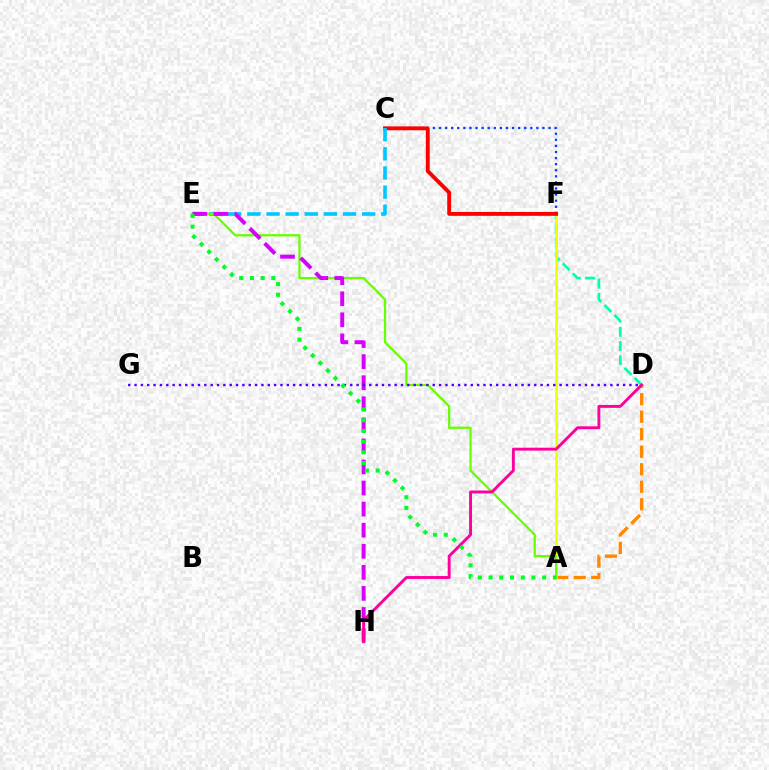{('A', 'D'): [{'color': '#ff8800', 'line_style': 'dashed', 'thickness': 2.38}], ('D', 'F'): [{'color': '#00ffaf', 'line_style': 'dashed', 'thickness': 1.94}], ('C', 'F'): [{'color': '#003fff', 'line_style': 'dotted', 'thickness': 1.65}, {'color': '#ff0000', 'line_style': 'solid', 'thickness': 2.79}], ('A', 'F'): [{'color': '#eeff00', 'line_style': 'solid', 'thickness': 1.89}], ('C', 'E'): [{'color': '#00c7ff', 'line_style': 'dashed', 'thickness': 2.6}], ('A', 'E'): [{'color': '#66ff00', 'line_style': 'solid', 'thickness': 1.63}, {'color': '#00ff27', 'line_style': 'dotted', 'thickness': 2.91}], ('E', 'H'): [{'color': '#d600ff', 'line_style': 'dashed', 'thickness': 2.86}], ('D', 'H'): [{'color': '#ff00a0', 'line_style': 'solid', 'thickness': 2.1}], ('D', 'G'): [{'color': '#4f00ff', 'line_style': 'dotted', 'thickness': 1.72}]}